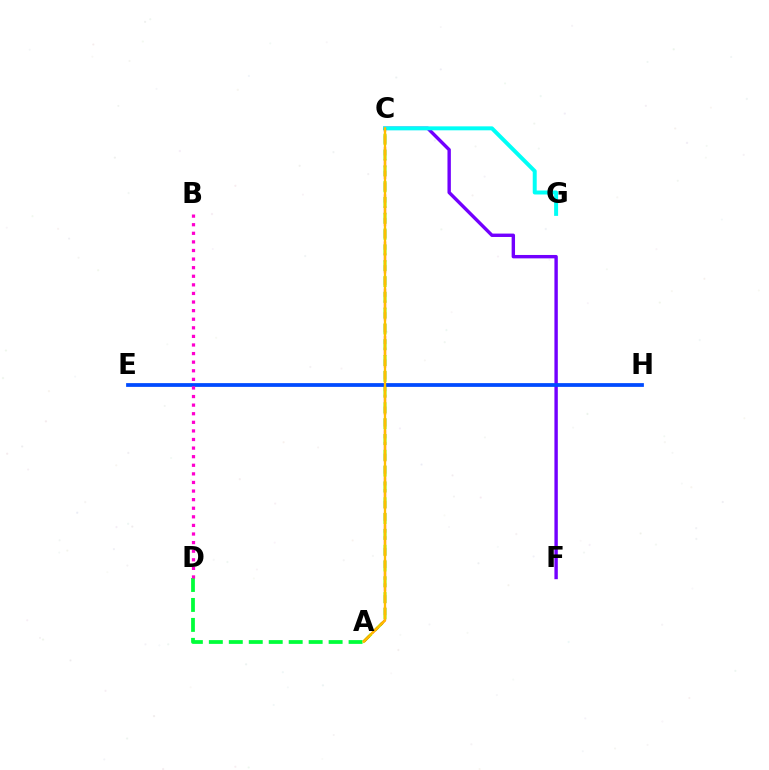{('C', 'F'): [{'color': '#7200ff', 'line_style': 'solid', 'thickness': 2.44}], ('A', 'C'): [{'color': '#84ff00', 'line_style': 'dashed', 'thickness': 2.15}, {'color': '#ff0000', 'line_style': 'dashed', 'thickness': 1.6}, {'color': '#ffbd00', 'line_style': 'solid', 'thickness': 1.69}], ('A', 'D'): [{'color': '#00ff39', 'line_style': 'dashed', 'thickness': 2.71}], ('C', 'G'): [{'color': '#00fff6', 'line_style': 'solid', 'thickness': 2.86}], ('E', 'H'): [{'color': '#004bff', 'line_style': 'solid', 'thickness': 2.7}], ('B', 'D'): [{'color': '#ff00cf', 'line_style': 'dotted', 'thickness': 2.33}]}